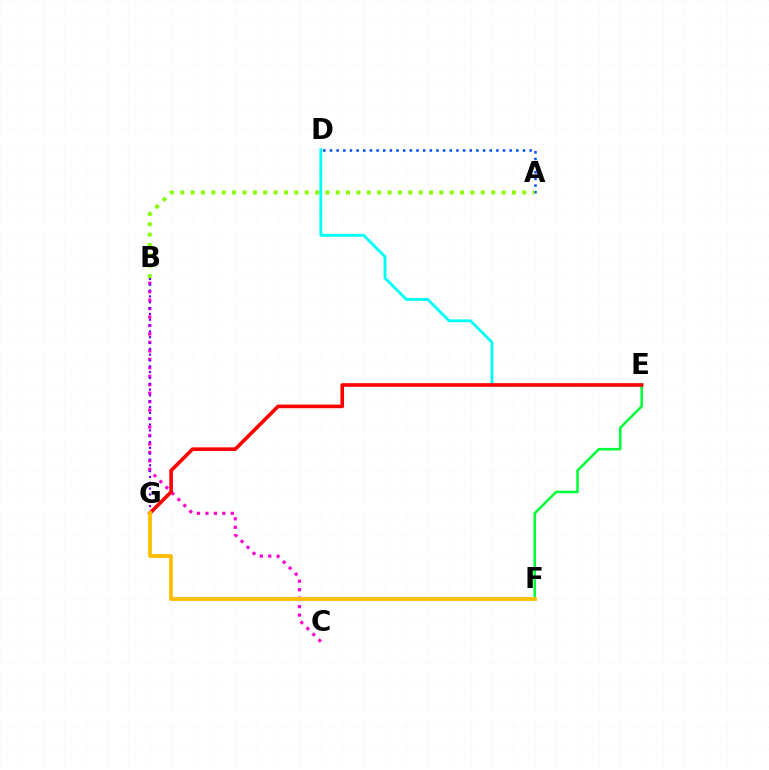{('B', 'C'): [{'color': '#ff00cf', 'line_style': 'dotted', 'thickness': 2.3}], ('E', 'F'): [{'color': '#00ff39', 'line_style': 'solid', 'thickness': 1.83}], ('A', 'D'): [{'color': '#004bff', 'line_style': 'dotted', 'thickness': 1.81}], ('D', 'E'): [{'color': '#00fff6', 'line_style': 'solid', 'thickness': 2.05}], ('B', 'G'): [{'color': '#7200ff', 'line_style': 'dotted', 'thickness': 1.58}], ('E', 'G'): [{'color': '#ff0000', 'line_style': 'solid', 'thickness': 2.61}], ('A', 'B'): [{'color': '#84ff00', 'line_style': 'dotted', 'thickness': 2.82}], ('F', 'G'): [{'color': '#ffbd00', 'line_style': 'solid', 'thickness': 2.71}]}